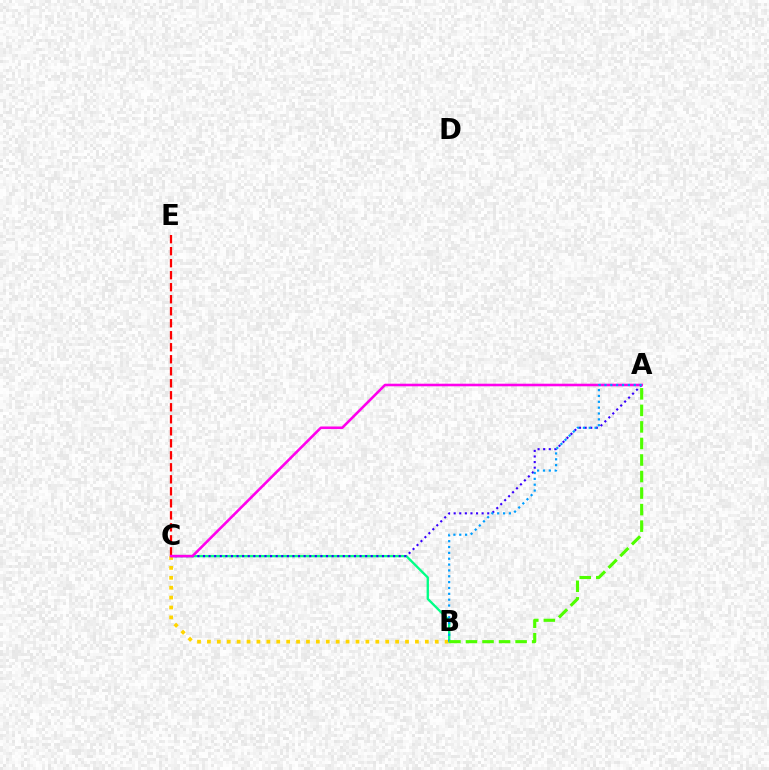{('B', 'C'): [{'color': '#00ff86', 'line_style': 'solid', 'thickness': 1.68}, {'color': '#ffd500', 'line_style': 'dotted', 'thickness': 2.69}], ('A', 'C'): [{'color': '#3700ff', 'line_style': 'dotted', 'thickness': 1.52}, {'color': '#ff00ed', 'line_style': 'solid', 'thickness': 1.86}], ('C', 'E'): [{'color': '#ff0000', 'line_style': 'dashed', 'thickness': 1.63}], ('A', 'B'): [{'color': '#009eff', 'line_style': 'dotted', 'thickness': 1.59}, {'color': '#4fff00', 'line_style': 'dashed', 'thickness': 2.25}]}